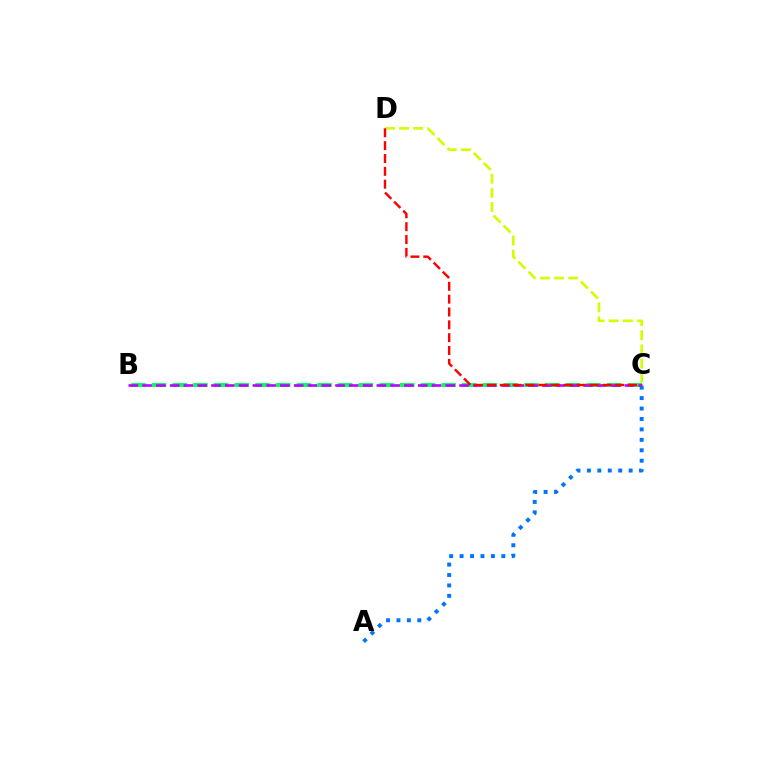{('B', 'C'): [{'color': '#00ff5c', 'line_style': 'dashed', 'thickness': 2.81}, {'color': '#b900ff', 'line_style': 'dashed', 'thickness': 1.87}], ('C', 'D'): [{'color': '#d1ff00', 'line_style': 'dashed', 'thickness': 1.92}, {'color': '#ff0000', 'line_style': 'dashed', 'thickness': 1.74}], ('A', 'C'): [{'color': '#0074ff', 'line_style': 'dotted', 'thickness': 2.83}]}